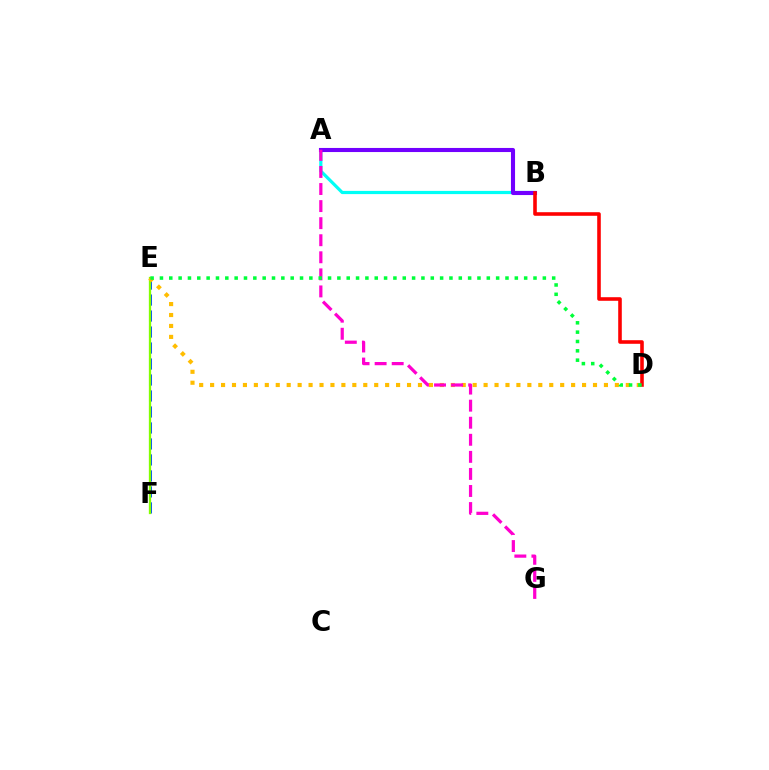{('E', 'F'): [{'color': '#004bff', 'line_style': 'dashed', 'thickness': 2.17}, {'color': '#84ff00', 'line_style': 'solid', 'thickness': 1.65}], ('A', 'B'): [{'color': '#00fff6', 'line_style': 'solid', 'thickness': 2.31}, {'color': '#7200ff', 'line_style': 'solid', 'thickness': 2.95}], ('D', 'E'): [{'color': '#ffbd00', 'line_style': 'dotted', 'thickness': 2.97}, {'color': '#00ff39', 'line_style': 'dotted', 'thickness': 2.54}], ('B', 'D'): [{'color': '#ff0000', 'line_style': 'solid', 'thickness': 2.58}], ('A', 'G'): [{'color': '#ff00cf', 'line_style': 'dashed', 'thickness': 2.32}]}